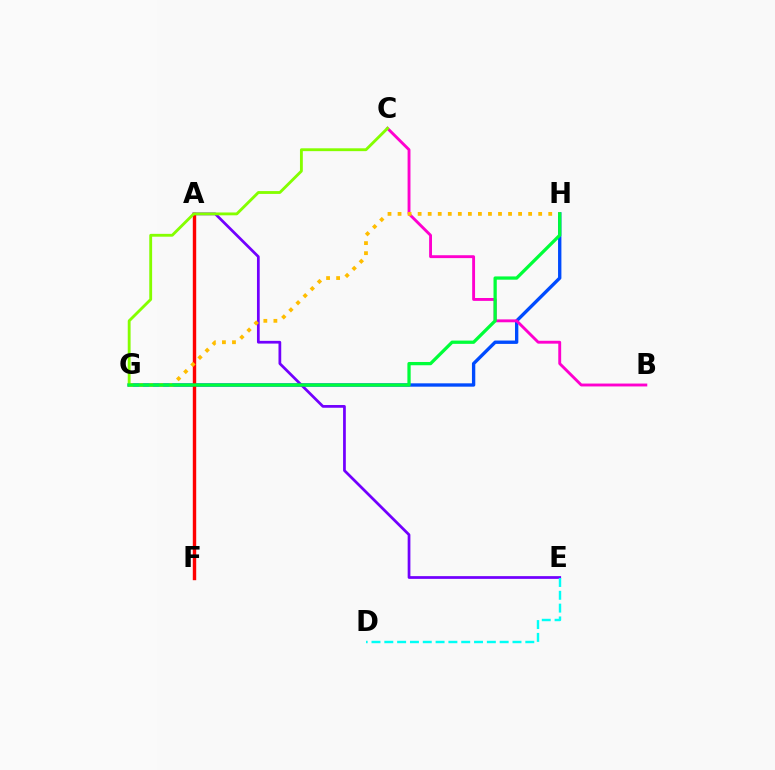{('G', 'H'): [{'color': '#004bff', 'line_style': 'solid', 'thickness': 2.41}, {'color': '#ffbd00', 'line_style': 'dotted', 'thickness': 2.73}, {'color': '#00ff39', 'line_style': 'solid', 'thickness': 2.35}], ('A', 'E'): [{'color': '#7200ff', 'line_style': 'solid', 'thickness': 1.97}], ('A', 'F'): [{'color': '#ff0000', 'line_style': 'solid', 'thickness': 2.45}], ('B', 'C'): [{'color': '#ff00cf', 'line_style': 'solid', 'thickness': 2.07}], ('C', 'G'): [{'color': '#84ff00', 'line_style': 'solid', 'thickness': 2.05}], ('D', 'E'): [{'color': '#00fff6', 'line_style': 'dashed', 'thickness': 1.74}]}